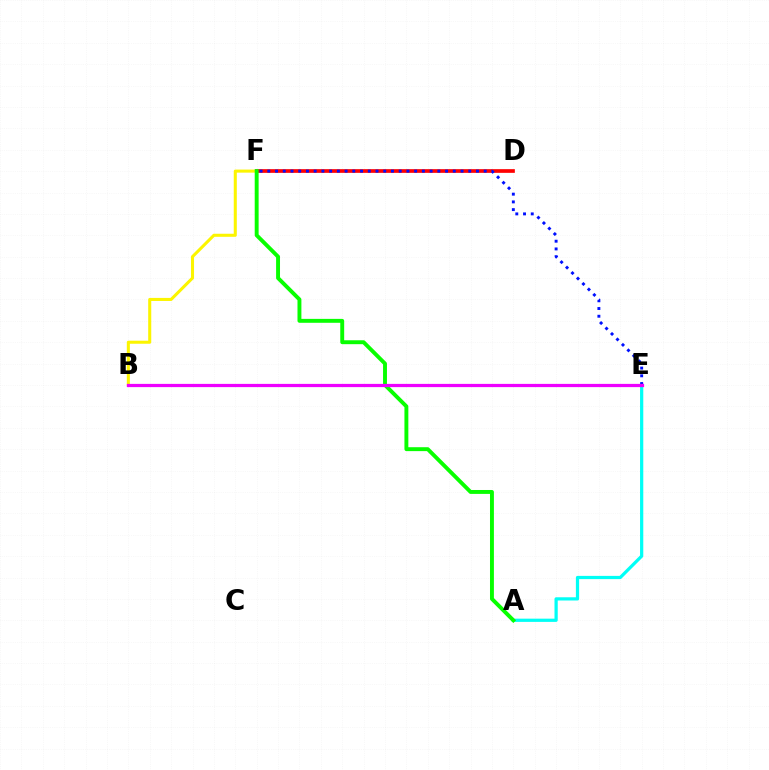{('A', 'E'): [{'color': '#00fff6', 'line_style': 'solid', 'thickness': 2.32}], ('B', 'F'): [{'color': '#fcf500', 'line_style': 'solid', 'thickness': 2.2}], ('D', 'F'): [{'color': '#ff0000', 'line_style': 'solid', 'thickness': 2.66}], ('A', 'F'): [{'color': '#08ff00', 'line_style': 'solid', 'thickness': 2.81}], ('E', 'F'): [{'color': '#0010ff', 'line_style': 'dotted', 'thickness': 2.1}], ('B', 'E'): [{'color': '#ee00ff', 'line_style': 'solid', 'thickness': 2.33}]}